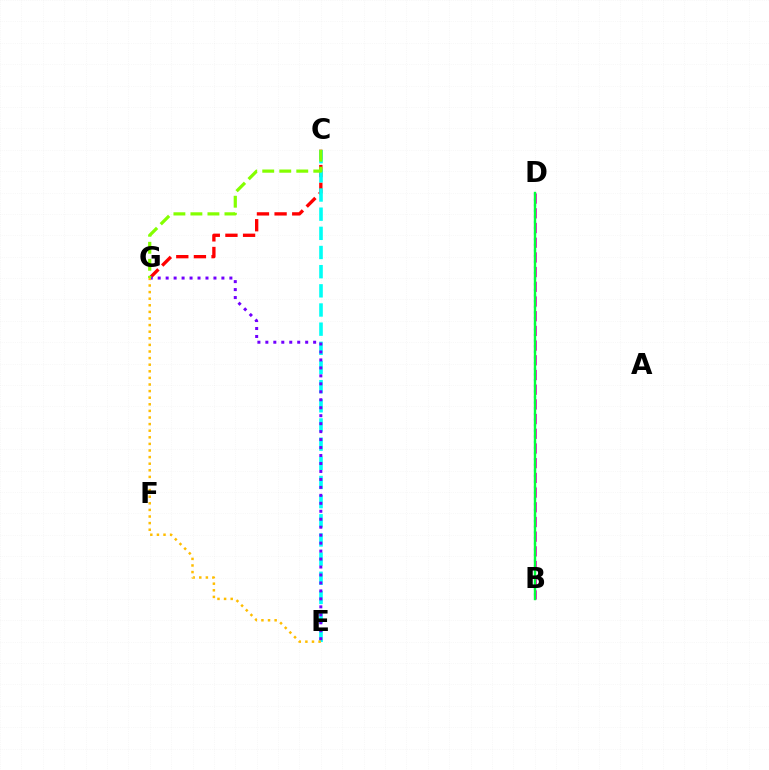{('C', 'G'): [{'color': '#ff0000', 'line_style': 'dashed', 'thickness': 2.4}, {'color': '#84ff00', 'line_style': 'dashed', 'thickness': 2.31}], ('C', 'E'): [{'color': '#00fff6', 'line_style': 'dashed', 'thickness': 2.6}], ('E', 'G'): [{'color': '#7200ff', 'line_style': 'dotted', 'thickness': 2.16}, {'color': '#ffbd00', 'line_style': 'dotted', 'thickness': 1.79}], ('B', 'D'): [{'color': '#004bff', 'line_style': 'dotted', 'thickness': 1.53}, {'color': '#ff00cf', 'line_style': 'dashed', 'thickness': 2.0}, {'color': '#00ff39', 'line_style': 'solid', 'thickness': 1.72}]}